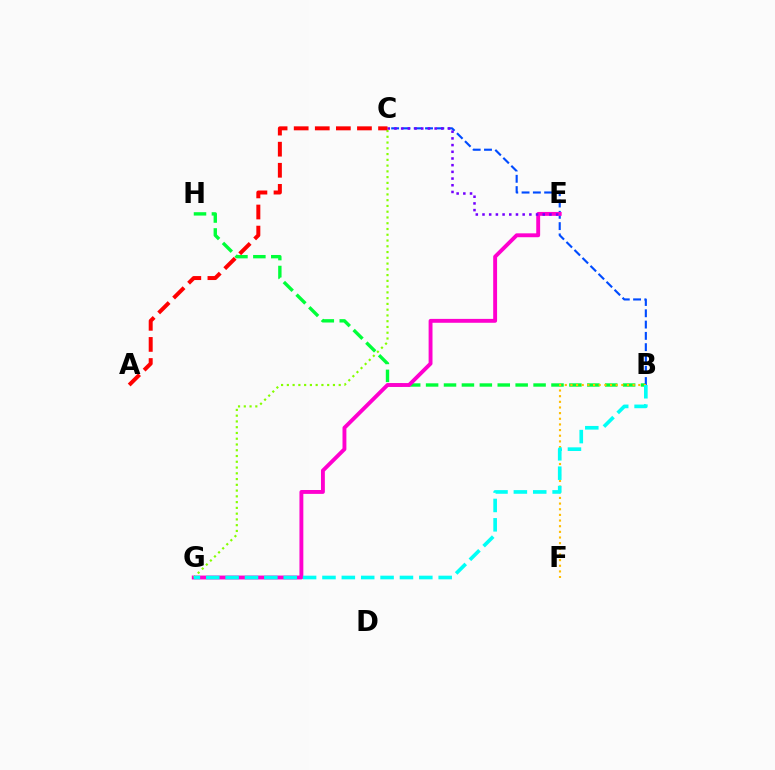{('B', 'H'): [{'color': '#00ff39', 'line_style': 'dashed', 'thickness': 2.43}], ('B', 'C'): [{'color': '#004bff', 'line_style': 'dashed', 'thickness': 1.53}], ('B', 'F'): [{'color': '#ffbd00', 'line_style': 'dotted', 'thickness': 1.54}], ('E', 'G'): [{'color': '#ff00cf', 'line_style': 'solid', 'thickness': 2.8}], ('C', 'E'): [{'color': '#7200ff', 'line_style': 'dotted', 'thickness': 1.82}], ('C', 'G'): [{'color': '#84ff00', 'line_style': 'dotted', 'thickness': 1.57}], ('B', 'G'): [{'color': '#00fff6', 'line_style': 'dashed', 'thickness': 2.63}], ('A', 'C'): [{'color': '#ff0000', 'line_style': 'dashed', 'thickness': 2.86}]}